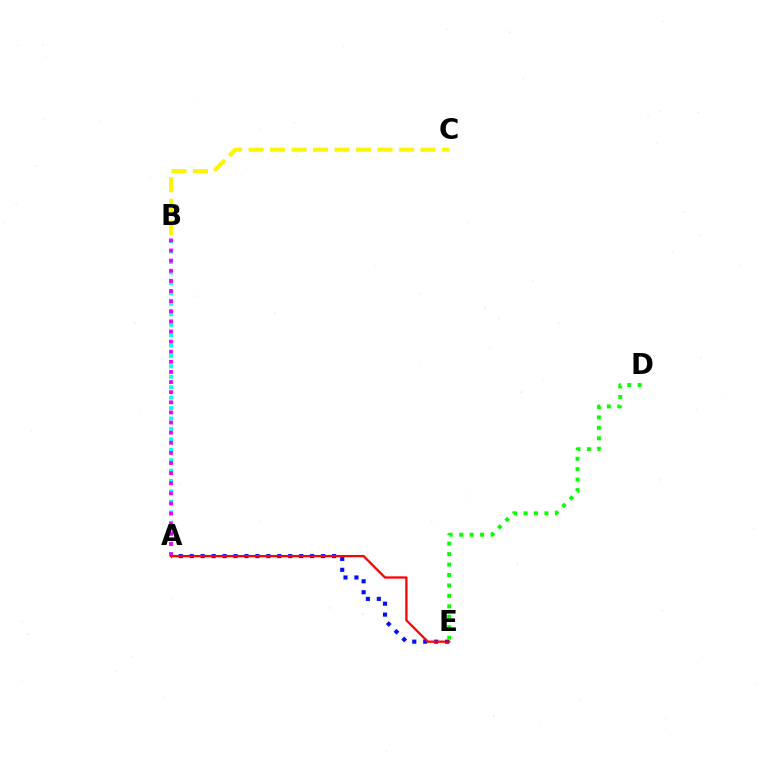{('A', 'B'): [{'color': '#00fff6', 'line_style': 'dotted', 'thickness': 2.83}, {'color': '#ee00ff', 'line_style': 'dotted', 'thickness': 2.75}], ('B', 'C'): [{'color': '#fcf500', 'line_style': 'dashed', 'thickness': 2.92}], ('A', 'E'): [{'color': '#0010ff', 'line_style': 'dotted', 'thickness': 2.97}, {'color': '#ff0000', 'line_style': 'solid', 'thickness': 1.63}], ('D', 'E'): [{'color': '#08ff00', 'line_style': 'dotted', 'thickness': 2.84}]}